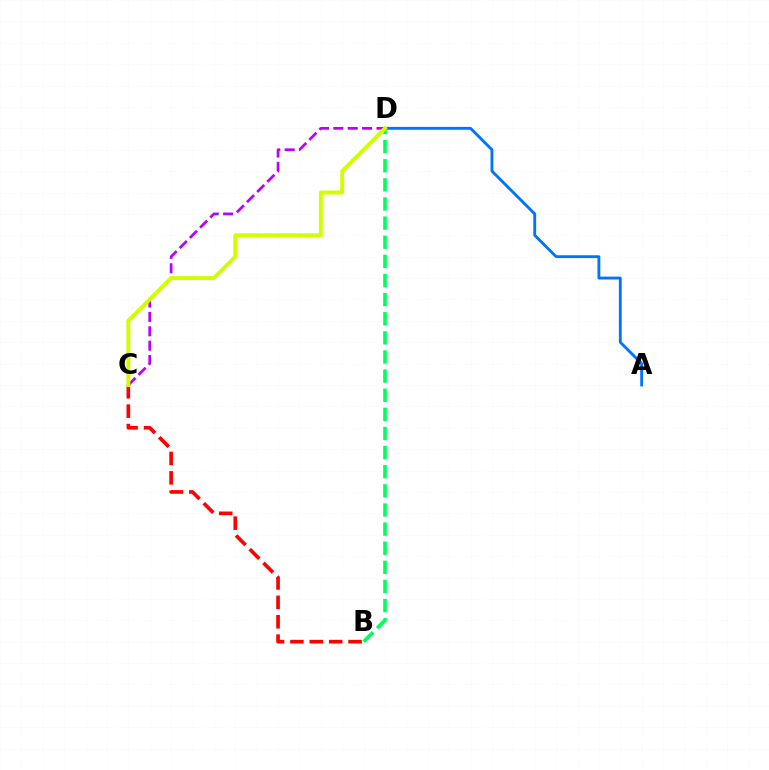{('C', 'D'): [{'color': '#b900ff', 'line_style': 'dashed', 'thickness': 1.95}, {'color': '#d1ff00', 'line_style': 'solid', 'thickness': 2.83}], ('B', 'C'): [{'color': '#ff0000', 'line_style': 'dashed', 'thickness': 2.63}], ('B', 'D'): [{'color': '#00ff5c', 'line_style': 'dashed', 'thickness': 2.6}], ('A', 'D'): [{'color': '#0074ff', 'line_style': 'solid', 'thickness': 2.06}]}